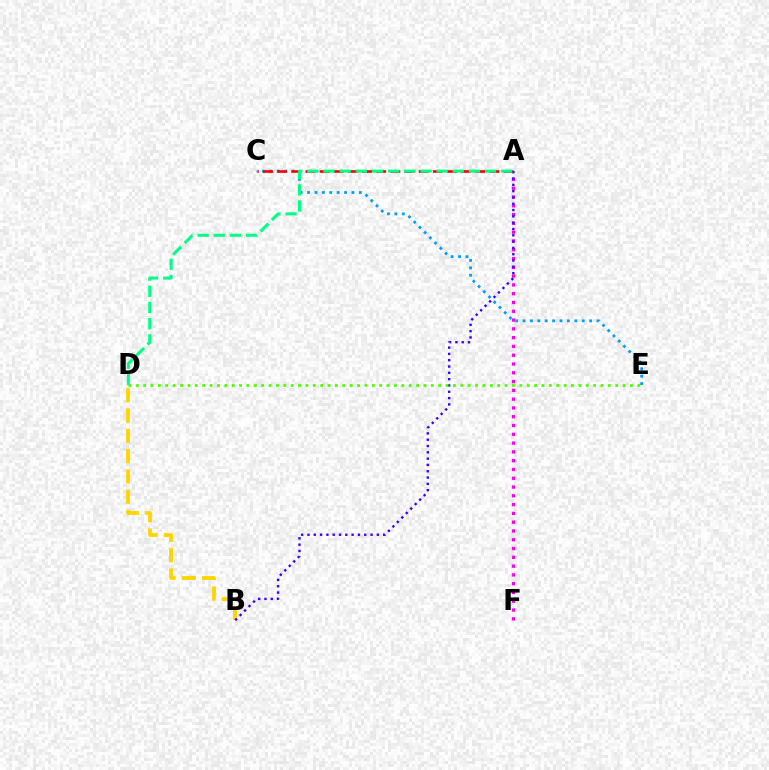{('A', 'F'): [{'color': '#ff00ed', 'line_style': 'dotted', 'thickness': 2.39}], ('B', 'D'): [{'color': '#ffd500', 'line_style': 'dashed', 'thickness': 2.76}], ('C', 'E'): [{'color': '#009eff', 'line_style': 'dotted', 'thickness': 2.01}], ('A', 'C'): [{'color': '#ff0000', 'line_style': 'dashed', 'thickness': 1.92}], ('A', 'B'): [{'color': '#3700ff', 'line_style': 'dotted', 'thickness': 1.71}], ('D', 'E'): [{'color': '#4fff00', 'line_style': 'dotted', 'thickness': 2.0}], ('A', 'D'): [{'color': '#00ff86', 'line_style': 'dashed', 'thickness': 2.19}]}